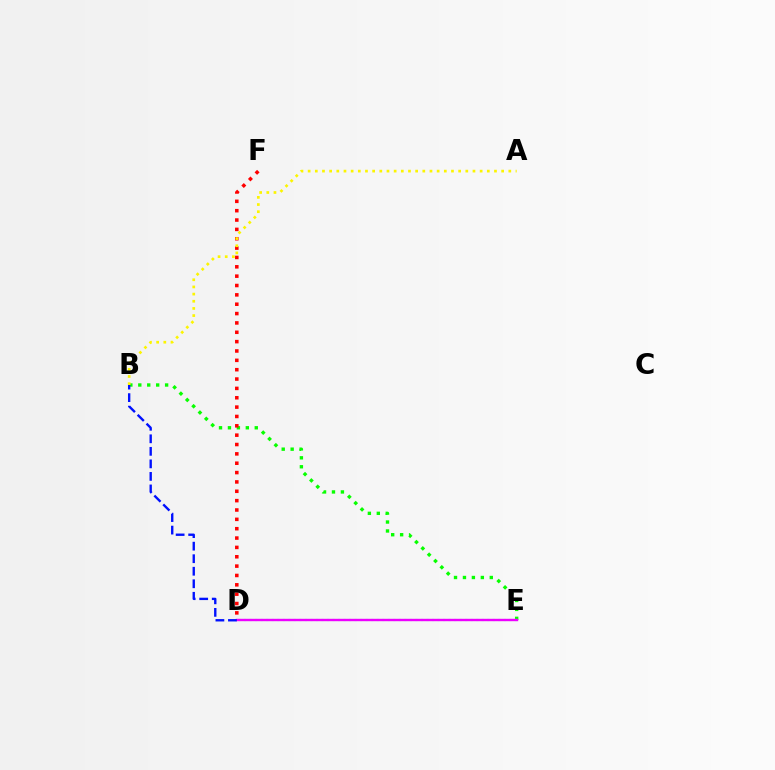{('B', 'E'): [{'color': '#08ff00', 'line_style': 'dotted', 'thickness': 2.43}], ('D', 'E'): [{'color': '#00fff6', 'line_style': 'dotted', 'thickness': 1.5}, {'color': '#ee00ff', 'line_style': 'solid', 'thickness': 1.73}], ('D', 'F'): [{'color': '#ff0000', 'line_style': 'dotted', 'thickness': 2.54}], ('A', 'B'): [{'color': '#fcf500', 'line_style': 'dotted', 'thickness': 1.95}], ('B', 'D'): [{'color': '#0010ff', 'line_style': 'dashed', 'thickness': 1.7}]}